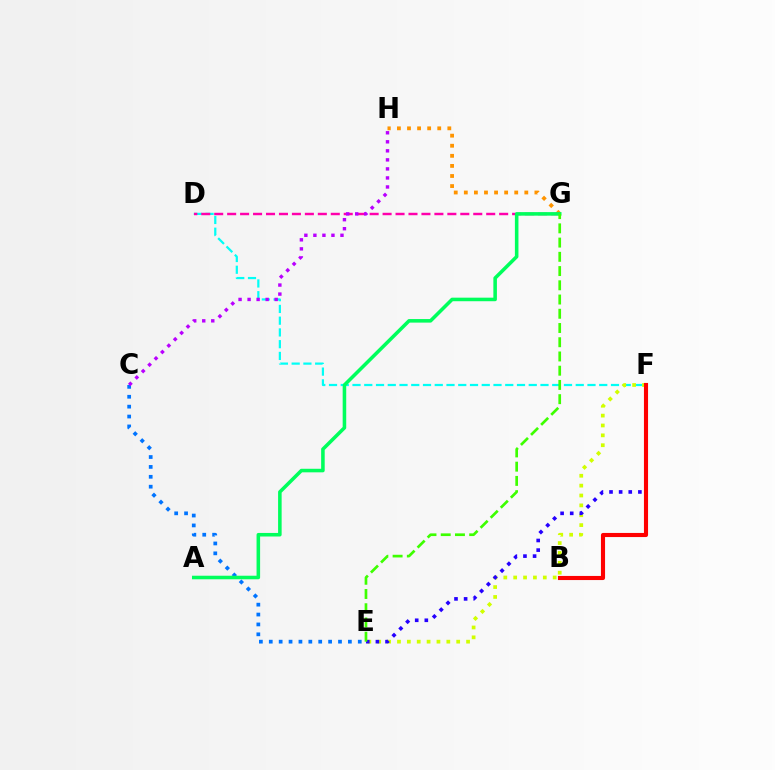{('D', 'F'): [{'color': '#00fff6', 'line_style': 'dashed', 'thickness': 1.6}], ('D', 'G'): [{'color': '#ff00ac', 'line_style': 'dashed', 'thickness': 1.76}], ('E', 'F'): [{'color': '#d1ff00', 'line_style': 'dotted', 'thickness': 2.68}, {'color': '#2500ff', 'line_style': 'dotted', 'thickness': 2.61}], ('C', 'E'): [{'color': '#0074ff', 'line_style': 'dotted', 'thickness': 2.69}], ('B', 'F'): [{'color': '#ff0000', 'line_style': 'solid', 'thickness': 2.96}], ('G', 'H'): [{'color': '#ff9400', 'line_style': 'dotted', 'thickness': 2.74}], ('A', 'G'): [{'color': '#00ff5c', 'line_style': 'solid', 'thickness': 2.56}], ('C', 'H'): [{'color': '#b900ff', 'line_style': 'dotted', 'thickness': 2.45}], ('E', 'G'): [{'color': '#3dff00', 'line_style': 'dashed', 'thickness': 1.93}]}